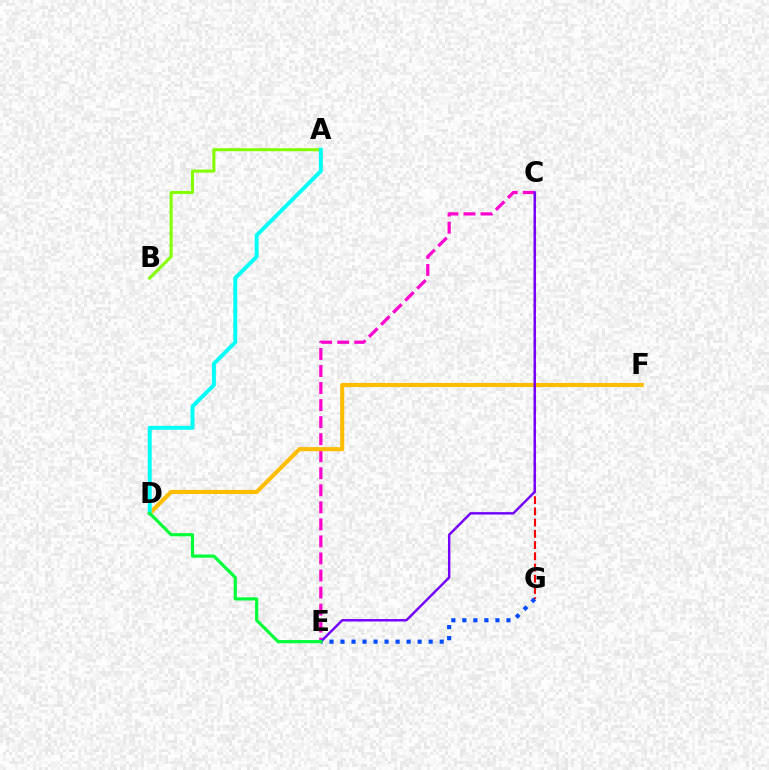{('C', 'E'): [{'color': '#ff00cf', 'line_style': 'dashed', 'thickness': 2.32}, {'color': '#7200ff', 'line_style': 'solid', 'thickness': 1.74}], ('C', 'G'): [{'color': '#ff0000', 'line_style': 'dashed', 'thickness': 1.53}], ('A', 'B'): [{'color': '#84ff00', 'line_style': 'solid', 'thickness': 2.19}], ('D', 'F'): [{'color': '#ffbd00', 'line_style': 'solid', 'thickness': 2.96}], ('A', 'D'): [{'color': '#00fff6', 'line_style': 'solid', 'thickness': 2.82}], ('E', 'G'): [{'color': '#004bff', 'line_style': 'dotted', 'thickness': 2.99}], ('D', 'E'): [{'color': '#00ff39', 'line_style': 'solid', 'thickness': 2.29}]}